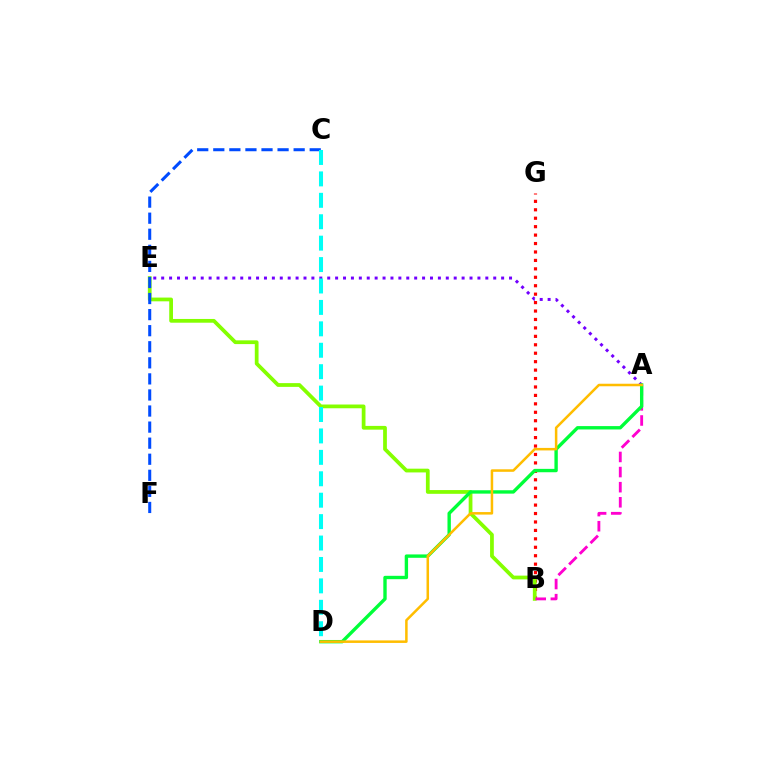{('A', 'E'): [{'color': '#7200ff', 'line_style': 'dotted', 'thickness': 2.15}], ('B', 'G'): [{'color': '#ff0000', 'line_style': 'dotted', 'thickness': 2.29}], ('B', 'E'): [{'color': '#84ff00', 'line_style': 'solid', 'thickness': 2.7}], ('A', 'B'): [{'color': '#ff00cf', 'line_style': 'dashed', 'thickness': 2.05}], ('A', 'D'): [{'color': '#00ff39', 'line_style': 'solid', 'thickness': 2.43}, {'color': '#ffbd00', 'line_style': 'solid', 'thickness': 1.81}], ('C', 'F'): [{'color': '#004bff', 'line_style': 'dashed', 'thickness': 2.18}], ('C', 'D'): [{'color': '#00fff6', 'line_style': 'dashed', 'thickness': 2.91}]}